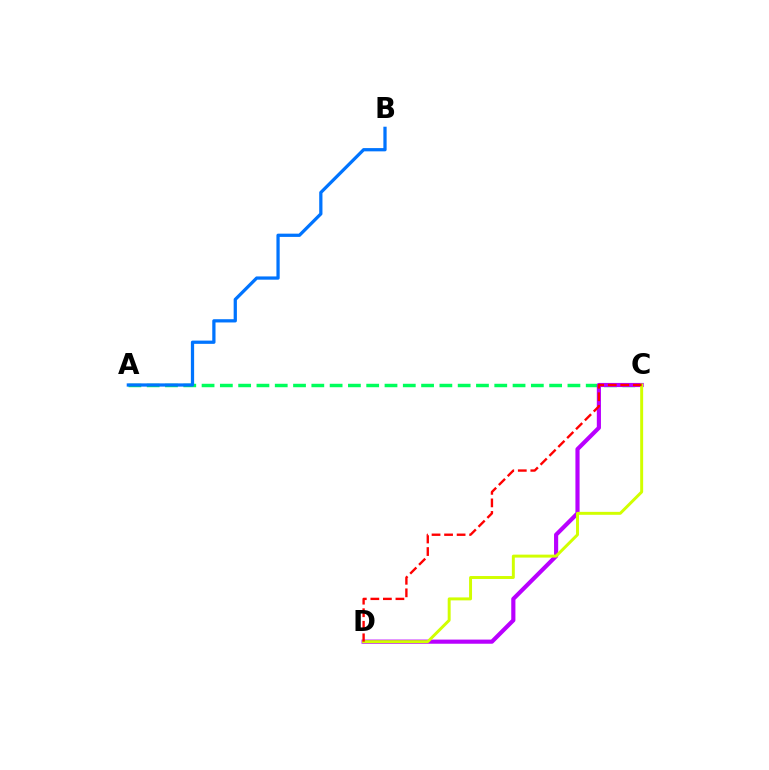{('A', 'C'): [{'color': '#00ff5c', 'line_style': 'dashed', 'thickness': 2.49}], ('C', 'D'): [{'color': '#b900ff', 'line_style': 'solid', 'thickness': 2.99}, {'color': '#d1ff00', 'line_style': 'solid', 'thickness': 2.13}, {'color': '#ff0000', 'line_style': 'dashed', 'thickness': 1.7}], ('A', 'B'): [{'color': '#0074ff', 'line_style': 'solid', 'thickness': 2.34}]}